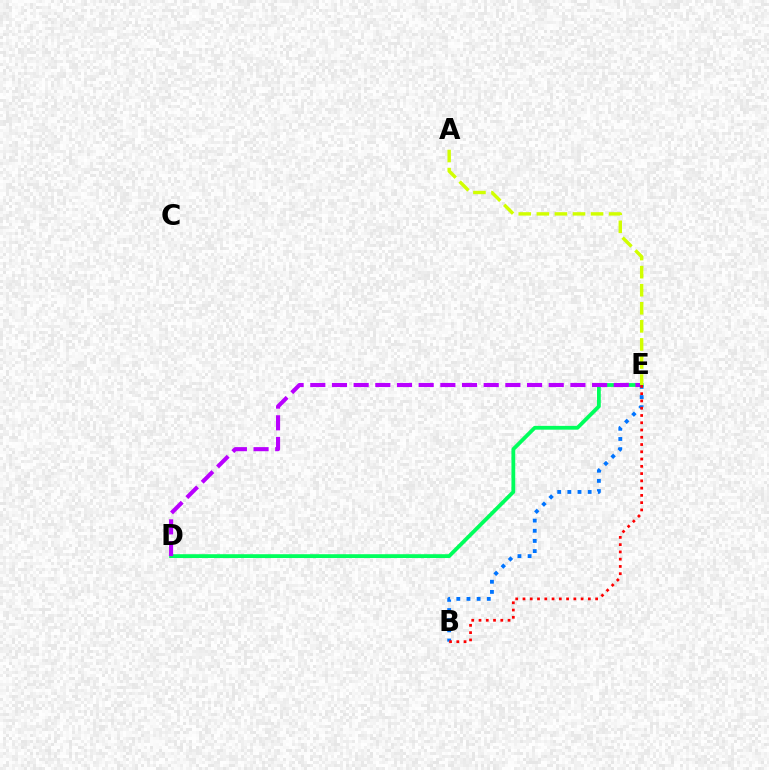{('D', 'E'): [{'color': '#00ff5c', 'line_style': 'solid', 'thickness': 2.74}, {'color': '#b900ff', 'line_style': 'dashed', 'thickness': 2.94}], ('A', 'E'): [{'color': '#d1ff00', 'line_style': 'dashed', 'thickness': 2.45}], ('B', 'E'): [{'color': '#0074ff', 'line_style': 'dotted', 'thickness': 2.76}, {'color': '#ff0000', 'line_style': 'dotted', 'thickness': 1.97}]}